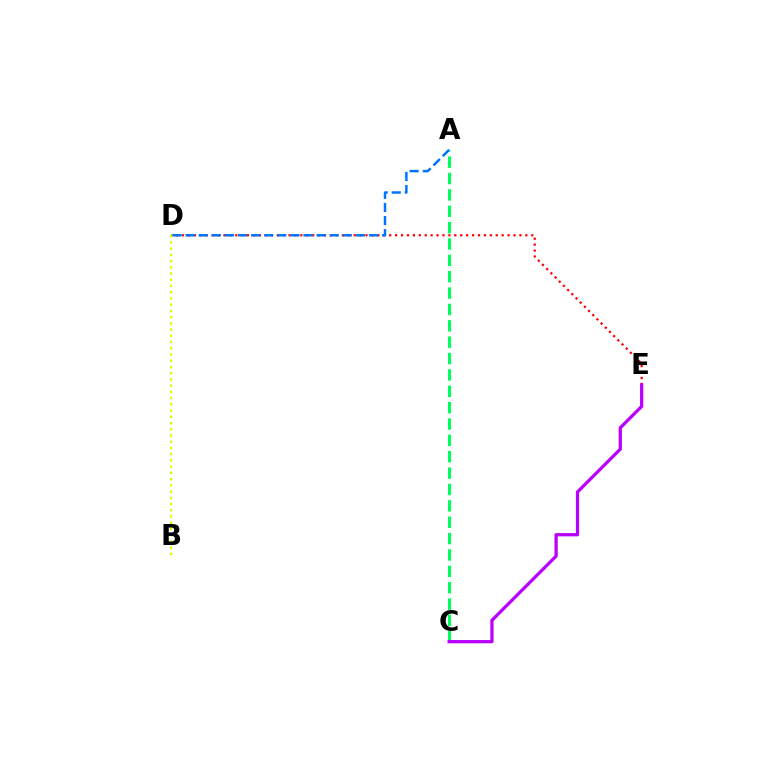{('D', 'E'): [{'color': '#ff0000', 'line_style': 'dotted', 'thickness': 1.61}], ('B', 'D'): [{'color': '#d1ff00', 'line_style': 'dotted', 'thickness': 1.69}], ('A', 'C'): [{'color': '#00ff5c', 'line_style': 'dashed', 'thickness': 2.22}], ('A', 'D'): [{'color': '#0074ff', 'line_style': 'dashed', 'thickness': 1.78}], ('C', 'E'): [{'color': '#b900ff', 'line_style': 'solid', 'thickness': 2.34}]}